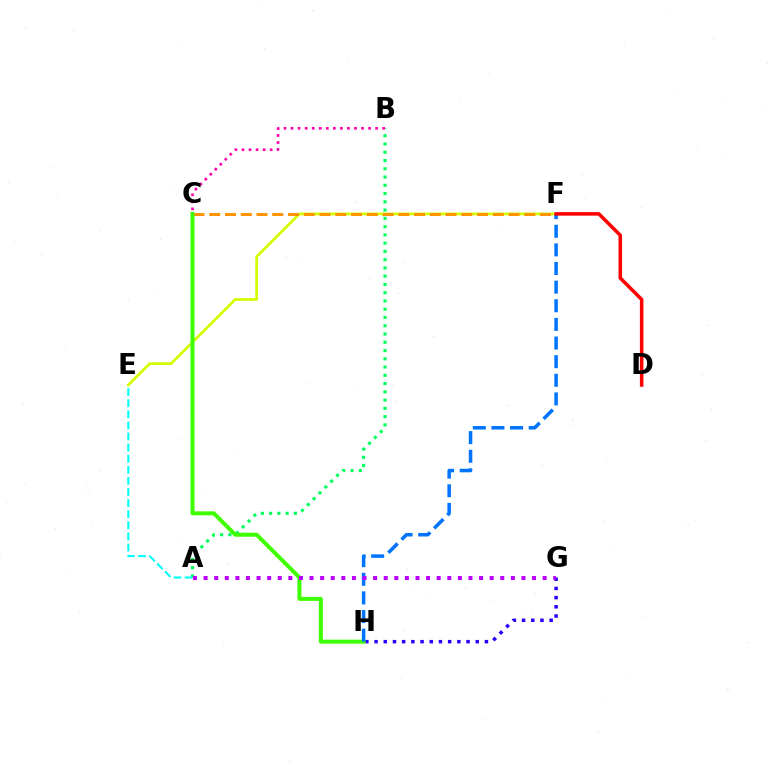{('E', 'F'): [{'color': '#d1ff00', 'line_style': 'solid', 'thickness': 1.99}], ('C', 'F'): [{'color': '#ff9400', 'line_style': 'dashed', 'thickness': 2.14}], ('A', 'B'): [{'color': '#00ff5c', 'line_style': 'dotted', 'thickness': 2.24}], ('G', 'H'): [{'color': '#2500ff', 'line_style': 'dotted', 'thickness': 2.5}], ('B', 'C'): [{'color': '#ff00ac', 'line_style': 'dotted', 'thickness': 1.91}], ('C', 'H'): [{'color': '#3dff00', 'line_style': 'solid', 'thickness': 2.88}], ('F', 'H'): [{'color': '#0074ff', 'line_style': 'dashed', 'thickness': 2.53}], ('A', 'E'): [{'color': '#00fff6', 'line_style': 'dashed', 'thickness': 1.51}], ('A', 'G'): [{'color': '#b900ff', 'line_style': 'dotted', 'thickness': 2.88}], ('D', 'F'): [{'color': '#ff0000', 'line_style': 'solid', 'thickness': 2.54}]}